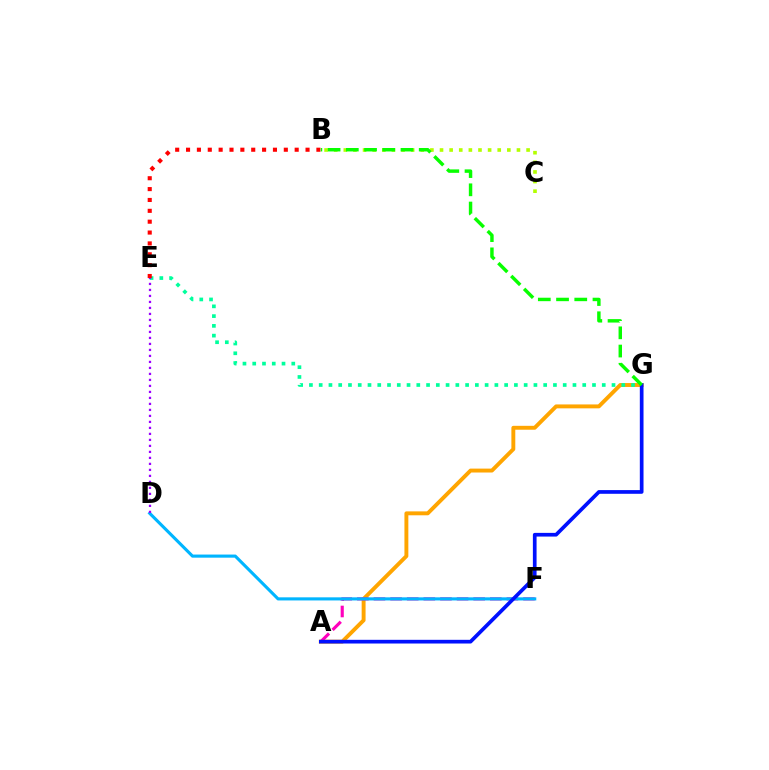{('A', 'G'): [{'color': '#ffa500', 'line_style': 'solid', 'thickness': 2.81}, {'color': '#0010ff', 'line_style': 'solid', 'thickness': 2.66}], ('A', 'F'): [{'color': '#ff00bd', 'line_style': 'dashed', 'thickness': 2.26}], ('B', 'C'): [{'color': '#b3ff00', 'line_style': 'dotted', 'thickness': 2.61}], ('E', 'G'): [{'color': '#00ff9d', 'line_style': 'dotted', 'thickness': 2.65}], ('D', 'F'): [{'color': '#00b5ff', 'line_style': 'solid', 'thickness': 2.24}], ('B', 'E'): [{'color': '#ff0000', 'line_style': 'dotted', 'thickness': 2.95}], ('B', 'G'): [{'color': '#08ff00', 'line_style': 'dashed', 'thickness': 2.48}], ('D', 'E'): [{'color': '#9b00ff', 'line_style': 'dotted', 'thickness': 1.63}]}